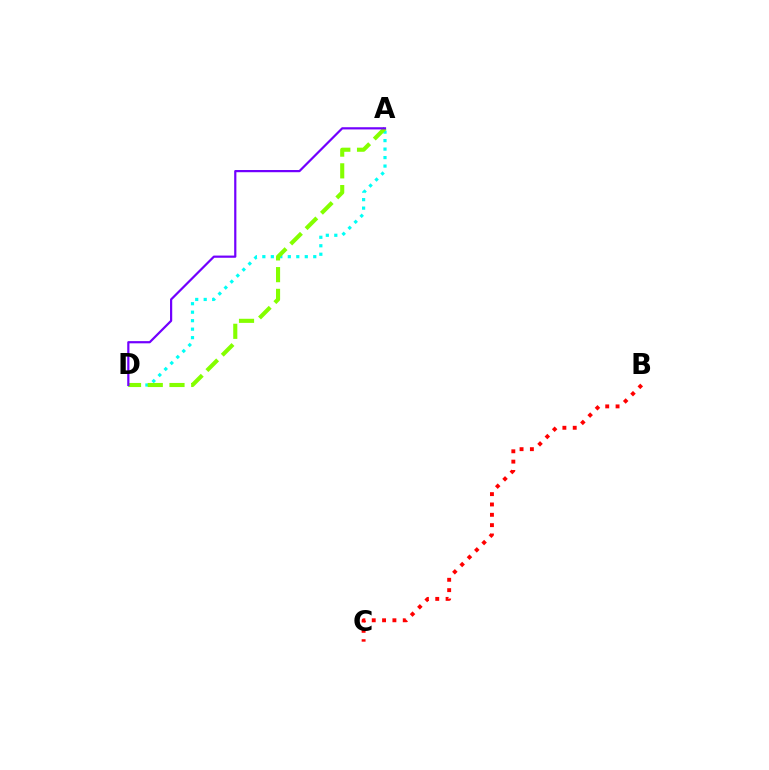{('B', 'C'): [{'color': '#ff0000', 'line_style': 'dotted', 'thickness': 2.81}], ('A', 'D'): [{'color': '#00fff6', 'line_style': 'dotted', 'thickness': 2.31}, {'color': '#84ff00', 'line_style': 'dashed', 'thickness': 2.95}, {'color': '#7200ff', 'line_style': 'solid', 'thickness': 1.59}]}